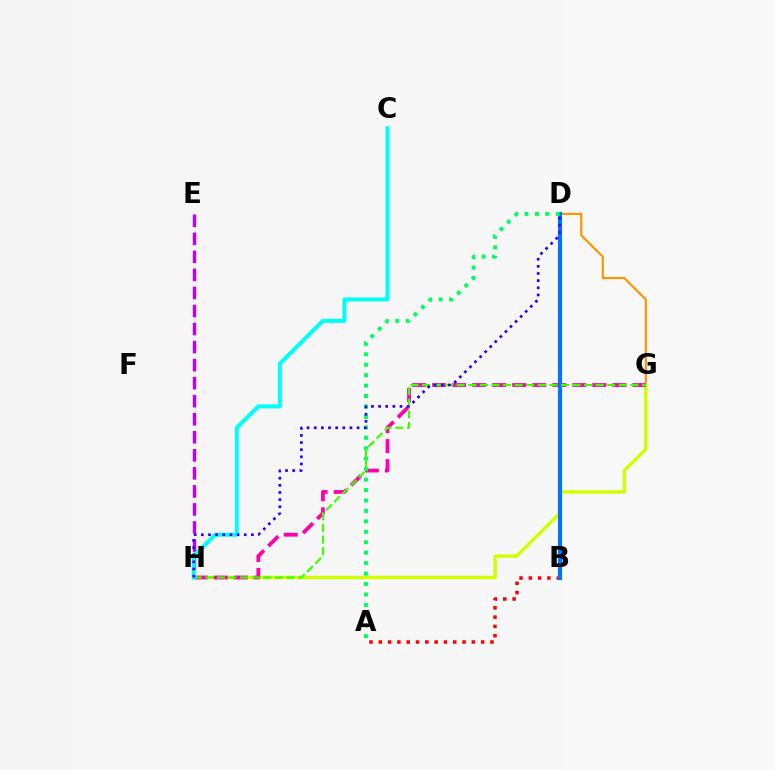{('D', 'G'): [{'color': '#ff9400', 'line_style': 'solid', 'thickness': 1.56}], ('A', 'B'): [{'color': '#ff0000', 'line_style': 'dotted', 'thickness': 2.53}], ('E', 'H'): [{'color': '#b900ff', 'line_style': 'dashed', 'thickness': 2.45}], ('G', 'H'): [{'color': '#d1ff00', 'line_style': 'solid', 'thickness': 2.46}, {'color': '#ff00ac', 'line_style': 'dashed', 'thickness': 2.72}, {'color': '#3dff00', 'line_style': 'dashed', 'thickness': 1.57}], ('B', 'D'): [{'color': '#0074ff', 'line_style': 'solid', 'thickness': 2.98}], ('A', 'D'): [{'color': '#00ff5c', 'line_style': 'dotted', 'thickness': 2.84}], ('C', 'H'): [{'color': '#00fff6', 'line_style': 'solid', 'thickness': 2.89}], ('D', 'H'): [{'color': '#2500ff', 'line_style': 'dotted', 'thickness': 1.94}]}